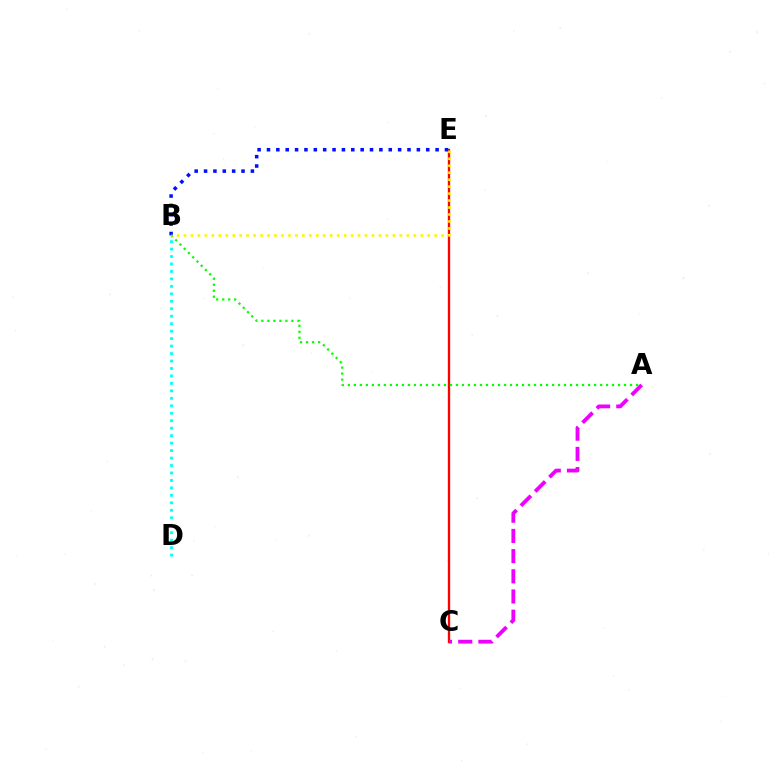{('B', 'D'): [{'color': '#00fff6', 'line_style': 'dotted', 'thickness': 2.03}], ('C', 'E'): [{'color': '#ff0000', 'line_style': 'solid', 'thickness': 1.67}], ('A', 'B'): [{'color': '#08ff00', 'line_style': 'dotted', 'thickness': 1.63}], ('A', 'C'): [{'color': '#ee00ff', 'line_style': 'dashed', 'thickness': 2.74}], ('B', 'E'): [{'color': '#0010ff', 'line_style': 'dotted', 'thickness': 2.55}, {'color': '#fcf500', 'line_style': 'dotted', 'thickness': 1.89}]}